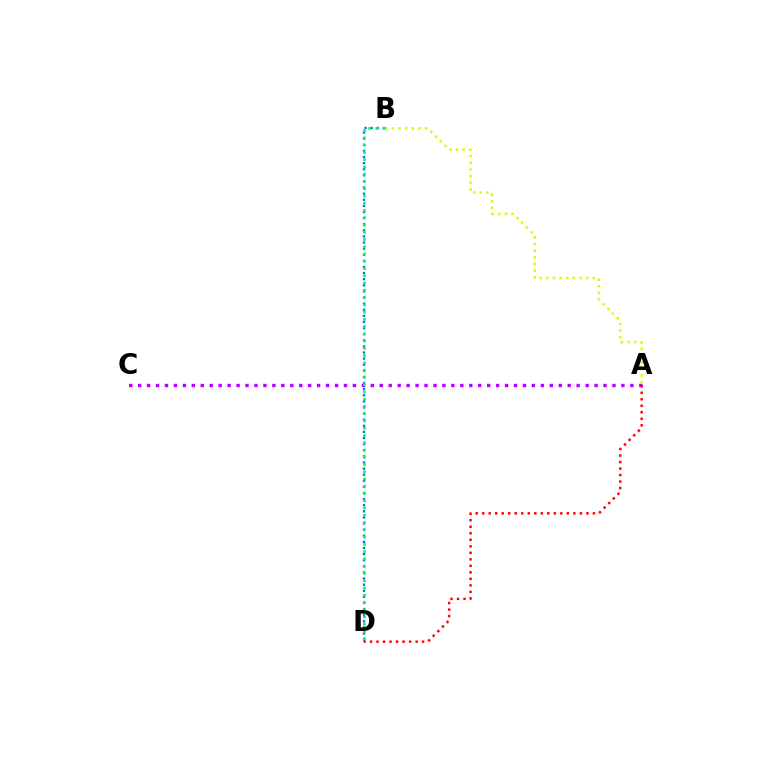{('B', 'D'): [{'color': '#0074ff', 'line_style': 'dotted', 'thickness': 1.66}, {'color': '#00ff5c', 'line_style': 'dotted', 'thickness': 1.97}], ('A', 'C'): [{'color': '#b900ff', 'line_style': 'dotted', 'thickness': 2.43}], ('A', 'B'): [{'color': '#d1ff00', 'line_style': 'dotted', 'thickness': 1.81}], ('A', 'D'): [{'color': '#ff0000', 'line_style': 'dotted', 'thickness': 1.77}]}